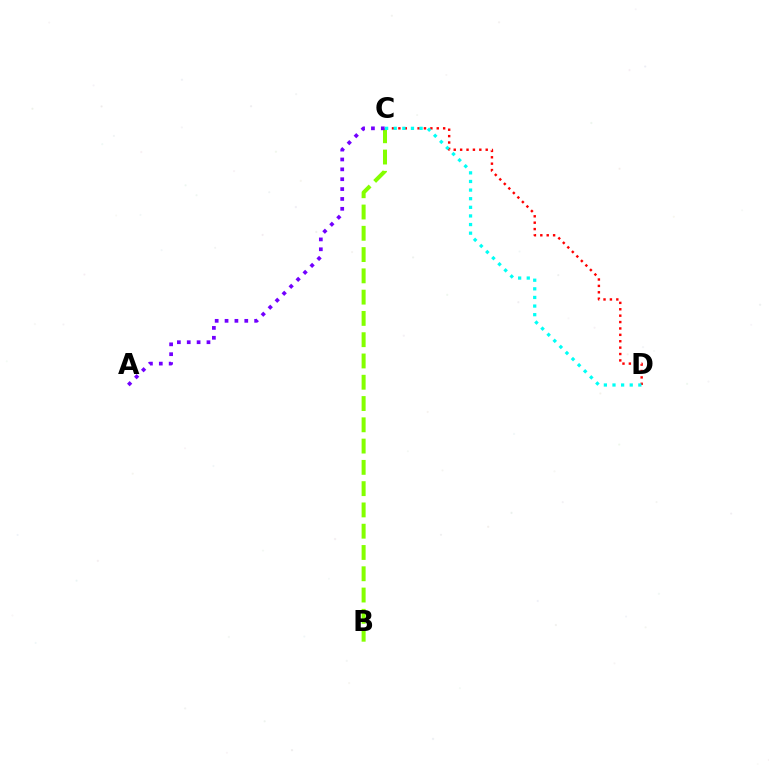{('C', 'D'): [{'color': '#ff0000', 'line_style': 'dotted', 'thickness': 1.74}, {'color': '#00fff6', 'line_style': 'dotted', 'thickness': 2.34}], ('B', 'C'): [{'color': '#84ff00', 'line_style': 'dashed', 'thickness': 2.89}], ('A', 'C'): [{'color': '#7200ff', 'line_style': 'dotted', 'thickness': 2.68}]}